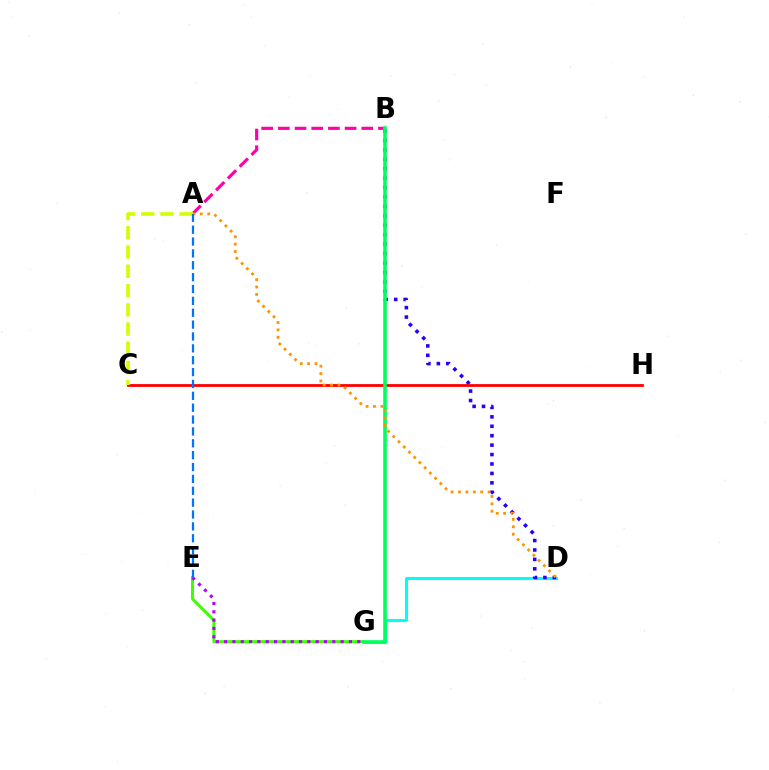{('D', 'G'): [{'color': '#00fff6', 'line_style': 'solid', 'thickness': 2.2}], ('B', 'D'): [{'color': '#2500ff', 'line_style': 'dotted', 'thickness': 2.56}], ('E', 'G'): [{'color': '#3dff00', 'line_style': 'solid', 'thickness': 2.17}, {'color': '#b900ff', 'line_style': 'dotted', 'thickness': 2.26}], ('A', 'B'): [{'color': '#ff00ac', 'line_style': 'dashed', 'thickness': 2.27}], ('C', 'H'): [{'color': '#ff0000', 'line_style': 'solid', 'thickness': 2.01}], ('B', 'G'): [{'color': '#00ff5c', 'line_style': 'solid', 'thickness': 2.6}], ('A', 'D'): [{'color': '#ff9400', 'line_style': 'dotted', 'thickness': 2.01}], ('A', 'C'): [{'color': '#d1ff00', 'line_style': 'dashed', 'thickness': 2.62}], ('A', 'E'): [{'color': '#0074ff', 'line_style': 'dashed', 'thickness': 1.61}]}